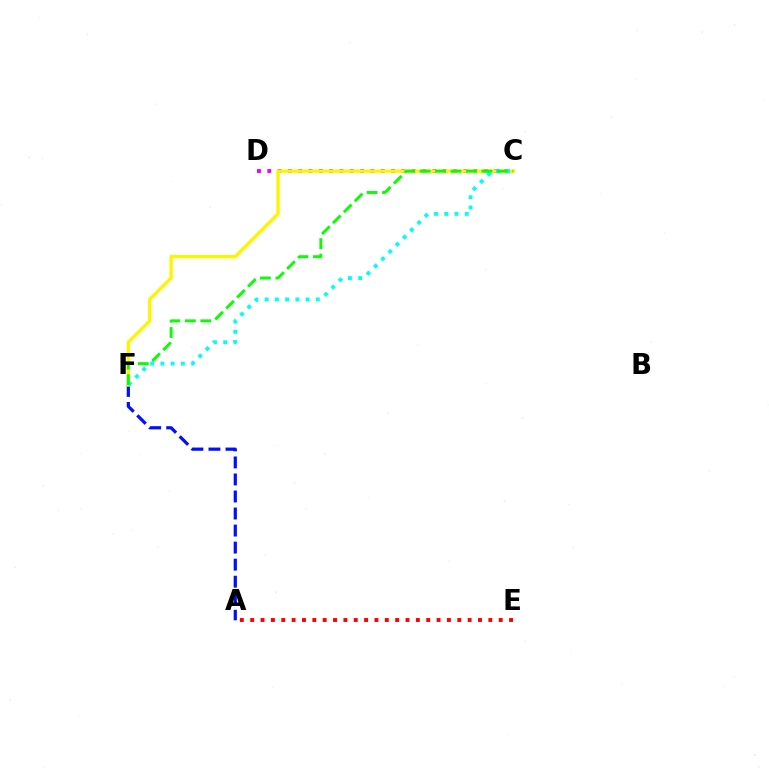{('A', 'F'): [{'color': '#0010ff', 'line_style': 'dashed', 'thickness': 2.31}], ('C', 'D'): [{'color': '#ee00ff', 'line_style': 'dotted', 'thickness': 2.8}], ('A', 'E'): [{'color': '#ff0000', 'line_style': 'dotted', 'thickness': 2.81}], ('C', 'F'): [{'color': '#fcf500', 'line_style': 'solid', 'thickness': 2.42}, {'color': '#00fff6', 'line_style': 'dotted', 'thickness': 2.78}, {'color': '#08ff00', 'line_style': 'dashed', 'thickness': 2.1}]}